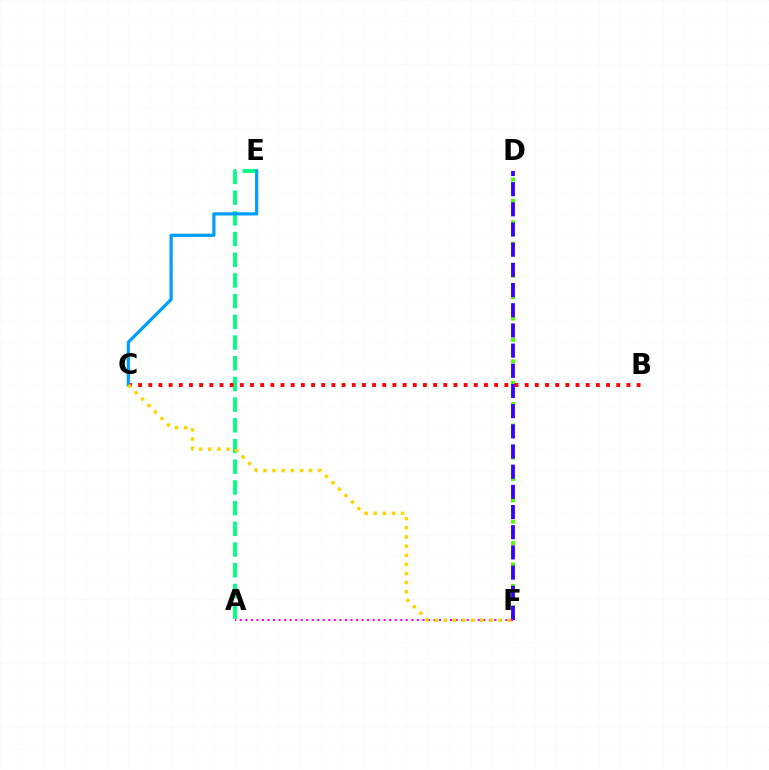{('D', 'F'): [{'color': '#4fff00', 'line_style': 'dotted', 'thickness': 2.91}, {'color': '#3700ff', 'line_style': 'dashed', 'thickness': 2.74}], ('A', 'E'): [{'color': '#00ff86', 'line_style': 'dashed', 'thickness': 2.81}], ('B', 'C'): [{'color': '#ff0000', 'line_style': 'dotted', 'thickness': 2.76}], ('C', 'E'): [{'color': '#009eff', 'line_style': 'solid', 'thickness': 2.32}], ('A', 'F'): [{'color': '#ff00ed', 'line_style': 'dotted', 'thickness': 1.5}], ('C', 'F'): [{'color': '#ffd500', 'line_style': 'dotted', 'thickness': 2.48}]}